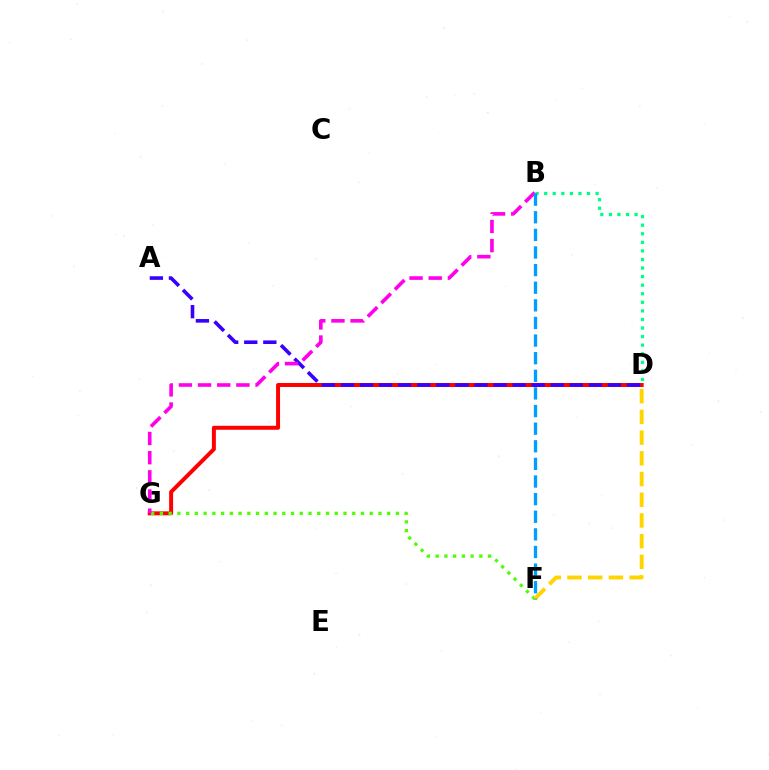{('D', 'G'): [{'color': '#ff0000', 'line_style': 'solid', 'thickness': 2.86}], ('F', 'G'): [{'color': '#4fff00', 'line_style': 'dotted', 'thickness': 2.38}], ('D', 'F'): [{'color': '#ffd500', 'line_style': 'dashed', 'thickness': 2.81}], ('A', 'D'): [{'color': '#3700ff', 'line_style': 'dashed', 'thickness': 2.59}], ('B', 'G'): [{'color': '#ff00ed', 'line_style': 'dashed', 'thickness': 2.6}], ('B', 'D'): [{'color': '#00ff86', 'line_style': 'dotted', 'thickness': 2.33}], ('B', 'F'): [{'color': '#009eff', 'line_style': 'dashed', 'thickness': 2.39}]}